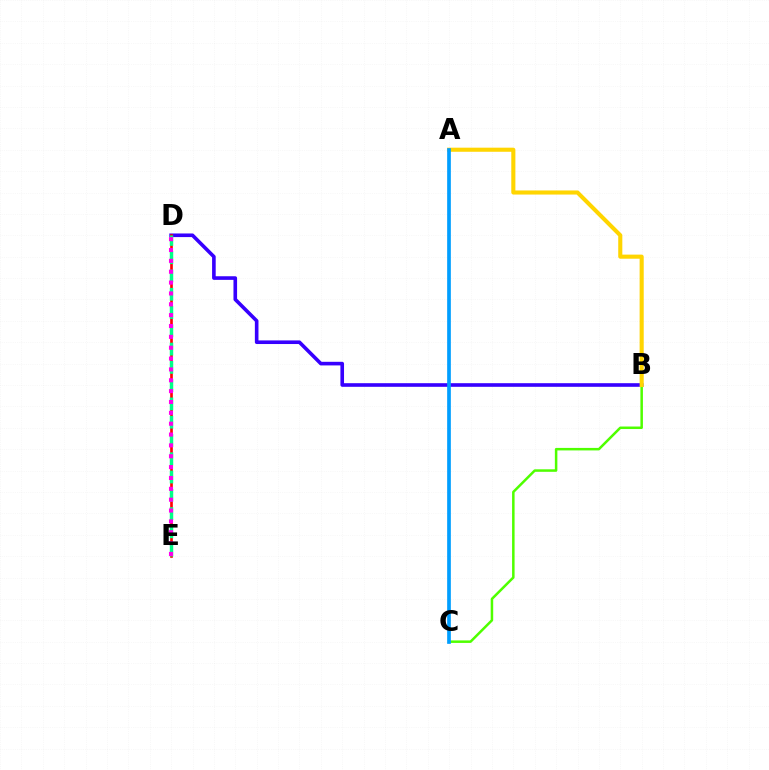{('B', 'C'): [{'color': '#4fff00', 'line_style': 'solid', 'thickness': 1.81}], ('B', 'D'): [{'color': '#3700ff', 'line_style': 'solid', 'thickness': 2.6}], ('A', 'B'): [{'color': '#ffd500', 'line_style': 'solid', 'thickness': 2.95}], ('D', 'E'): [{'color': '#ff0000', 'line_style': 'solid', 'thickness': 1.91}, {'color': '#00ff86', 'line_style': 'dashed', 'thickness': 2.48}, {'color': '#ff00ed', 'line_style': 'dotted', 'thickness': 2.95}], ('A', 'C'): [{'color': '#009eff', 'line_style': 'solid', 'thickness': 2.66}]}